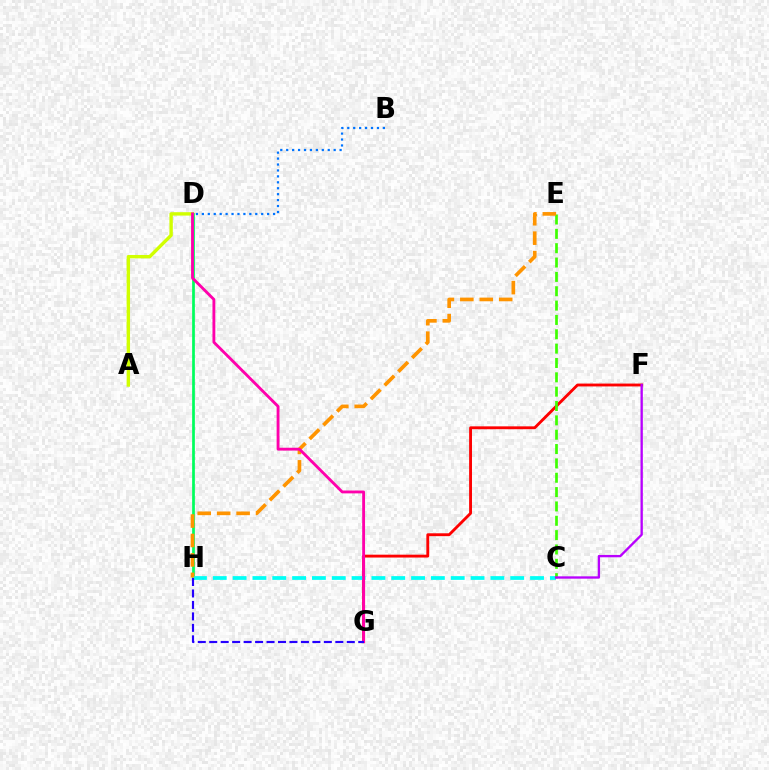{('D', 'H'): [{'color': '#00ff5c', 'line_style': 'solid', 'thickness': 1.95}], ('F', 'G'): [{'color': '#ff0000', 'line_style': 'solid', 'thickness': 2.06}], ('C', 'H'): [{'color': '#00fff6', 'line_style': 'dashed', 'thickness': 2.69}], ('C', 'E'): [{'color': '#3dff00', 'line_style': 'dashed', 'thickness': 1.95}], ('A', 'D'): [{'color': '#d1ff00', 'line_style': 'solid', 'thickness': 2.44}], ('E', 'H'): [{'color': '#ff9400', 'line_style': 'dashed', 'thickness': 2.64}], ('D', 'G'): [{'color': '#ff00ac', 'line_style': 'solid', 'thickness': 2.05}], ('B', 'D'): [{'color': '#0074ff', 'line_style': 'dotted', 'thickness': 1.61}], ('G', 'H'): [{'color': '#2500ff', 'line_style': 'dashed', 'thickness': 1.56}], ('C', 'F'): [{'color': '#b900ff', 'line_style': 'solid', 'thickness': 1.68}]}